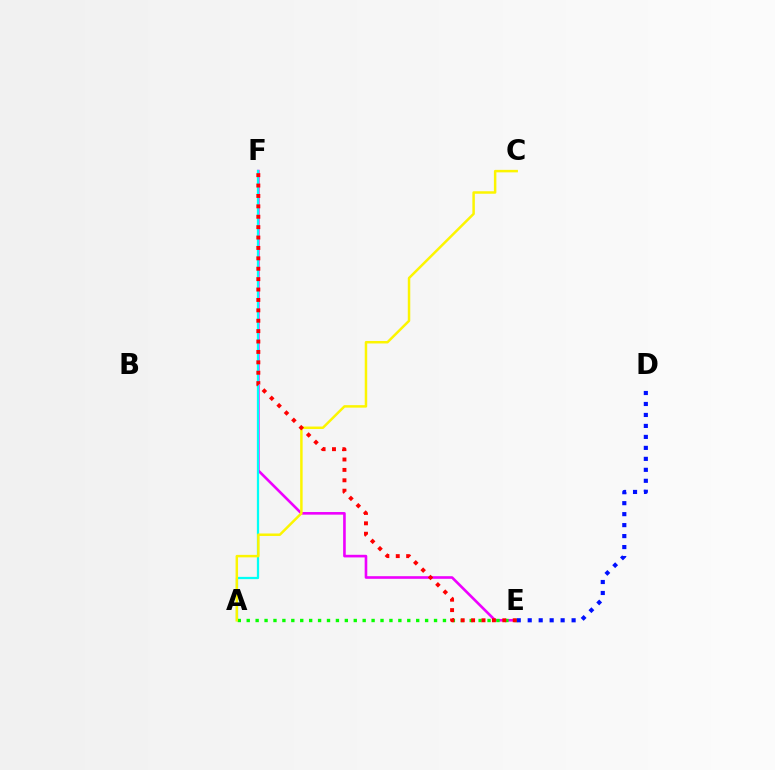{('E', 'F'): [{'color': '#ee00ff', 'line_style': 'solid', 'thickness': 1.89}, {'color': '#ff0000', 'line_style': 'dotted', 'thickness': 2.83}], ('A', 'F'): [{'color': '#00fff6', 'line_style': 'solid', 'thickness': 1.62}], ('A', 'E'): [{'color': '#08ff00', 'line_style': 'dotted', 'thickness': 2.42}], ('A', 'C'): [{'color': '#fcf500', 'line_style': 'solid', 'thickness': 1.79}], ('D', 'E'): [{'color': '#0010ff', 'line_style': 'dotted', 'thickness': 2.98}]}